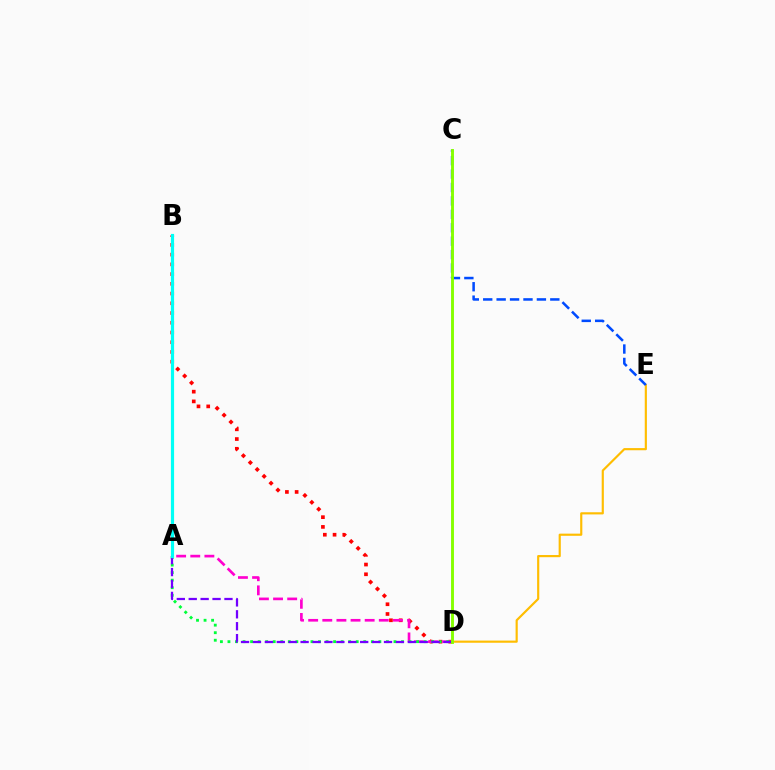{('B', 'D'): [{'color': '#ff0000', 'line_style': 'dotted', 'thickness': 2.64}], ('D', 'E'): [{'color': '#ffbd00', 'line_style': 'solid', 'thickness': 1.56}], ('A', 'D'): [{'color': '#ff00cf', 'line_style': 'dashed', 'thickness': 1.92}, {'color': '#00ff39', 'line_style': 'dotted', 'thickness': 2.05}, {'color': '#7200ff', 'line_style': 'dashed', 'thickness': 1.62}], ('A', 'B'): [{'color': '#00fff6', 'line_style': 'solid', 'thickness': 2.28}], ('C', 'E'): [{'color': '#004bff', 'line_style': 'dashed', 'thickness': 1.82}], ('C', 'D'): [{'color': '#84ff00', 'line_style': 'solid', 'thickness': 2.09}]}